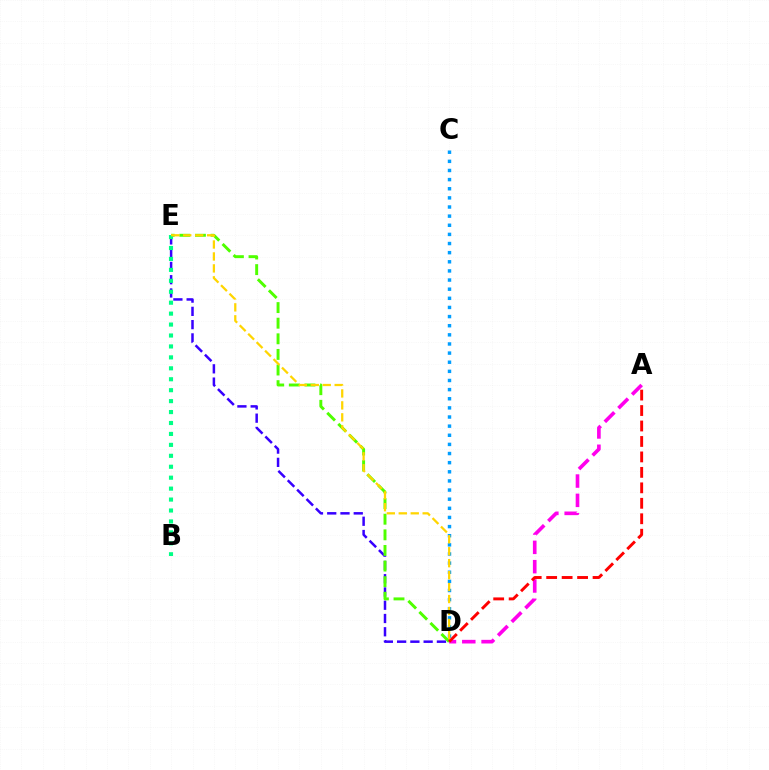{('D', 'E'): [{'color': '#3700ff', 'line_style': 'dashed', 'thickness': 1.8}, {'color': '#4fff00', 'line_style': 'dashed', 'thickness': 2.12}, {'color': '#ffd500', 'line_style': 'dashed', 'thickness': 1.62}], ('A', 'D'): [{'color': '#ff00ed', 'line_style': 'dashed', 'thickness': 2.62}, {'color': '#ff0000', 'line_style': 'dashed', 'thickness': 2.1}], ('B', 'E'): [{'color': '#00ff86', 'line_style': 'dotted', 'thickness': 2.97}], ('C', 'D'): [{'color': '#009eff', 'line_style': 'dotted', 'thickness': 2.48}]}